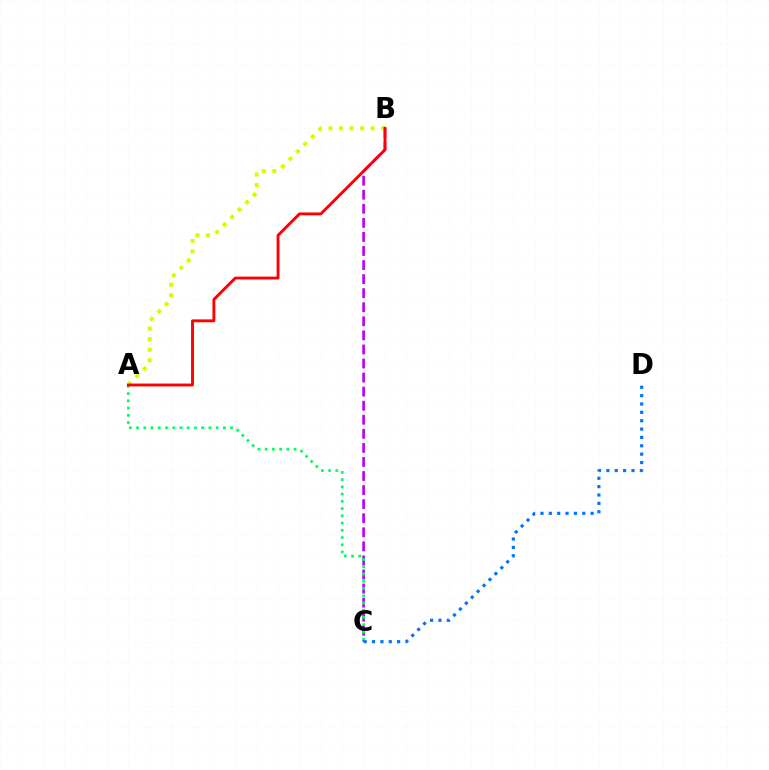{('B', 'C'): [{'color': '#b900ff', 'line_style': 'dashed', 'thickness': 1.91}], ('A', 'C'): [{'color': '#00ff5c', 'line_style': 'dotted', 'thickness': 1.97}], ('A', 'B'): [{'color': '#d1ff00', 'line_style': 'dotted', 'thickness': 2.87}, {'color': '#ff0000', 'line_style': 'solid', 'thickness': 2.07}], ('C', 'D'): [{'color': '#0074ff', 'line_style': 'dotted', 'thickness': 2.27}]}